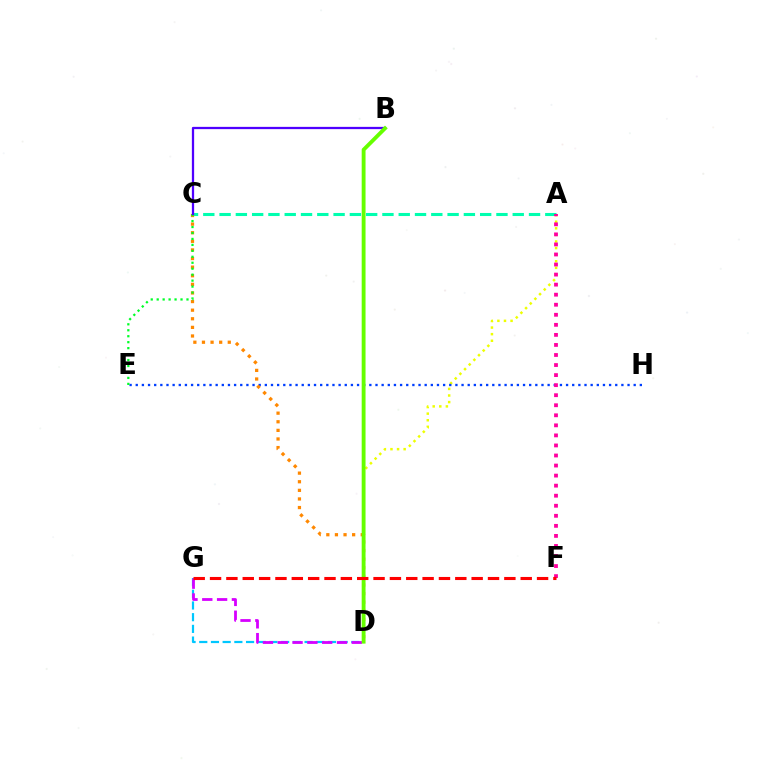{('A', 'D'): [{'color': '#eeff00', 'line_style': 'dotted', 'thickness': 1.79}], ('A', 'C'): [{'color': '#00ffaf', 'line_style': 'dashed', 'thickness': 2.21}], ('D', 'G'): [{'color': '#00c7ff', 'line_style': 'dashed', 'thickness': 1.59}, {'color': '#d600ff', 'line_style': 'dashed', 'thickness': 2.01}], ('E', 'H'): [{'color': '#003fff', 'line_style': 'dotted', 'thickness': 1.67}], ('C', 'D'): [{'color': '#ff8800', 'line_style': 'dotted', 'thickness': 2.34}], ('C', 'E'): [{'color': '#00ff27', 'line_style': 'dotted', 'thickness': 1.62}], ('A', 'F'): [{'color': '#ff00a0', 'line_style': 'dotted', 'thickness': 2.73}], ('B', 'C'): [{'color': '#4f00ff', 'line_style': 'solid', 'thickness': 1.63}], ('B', 'D'): [{'color': '#66ff00', 'line_style': 'solid', 'thickness': 2.78}], ('F', 'G'): [{'color': '#ff0000', 'line_style': 'dashed', 'thickness': 2.22}]}